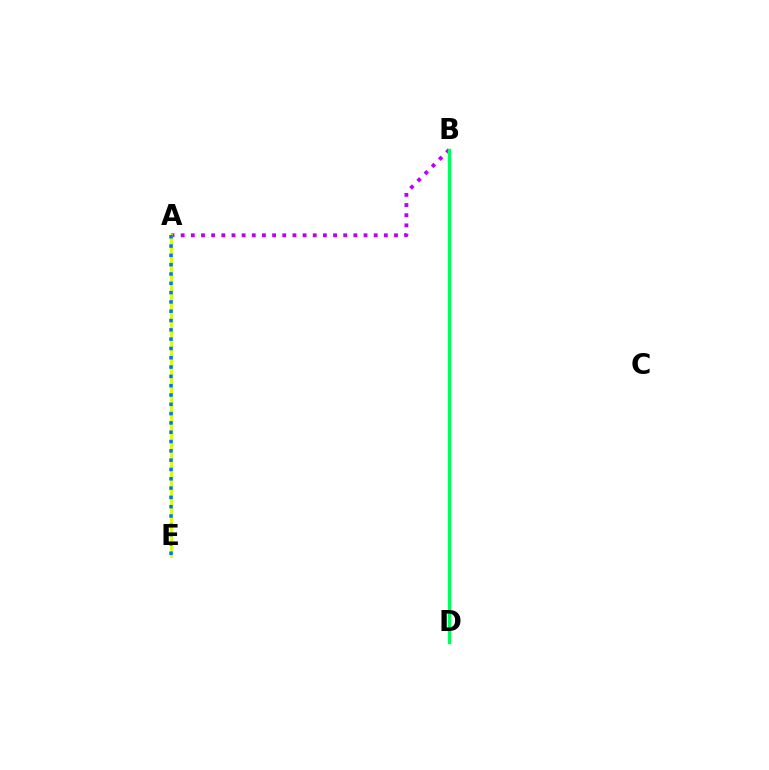{('B', 'D'): [{'color': '#ff0000', 'line_style': 'dotted', 'thickness': 2.07}, {'color': '#00ff5c', 'line_style': 'solid', 'thickness': 2.42}], ('A', 'B'): [{'color': '#b900ff', 'line_style': 'dotted', 'thickness': 2.76}], ('A', 'E'): [{'color': '#d1ff00', 'line_style': 'solid', 'thickness': 1.98}, {'color': '#0074ff', 'line_style': 'dotted', 'thickness': 2.53}]}